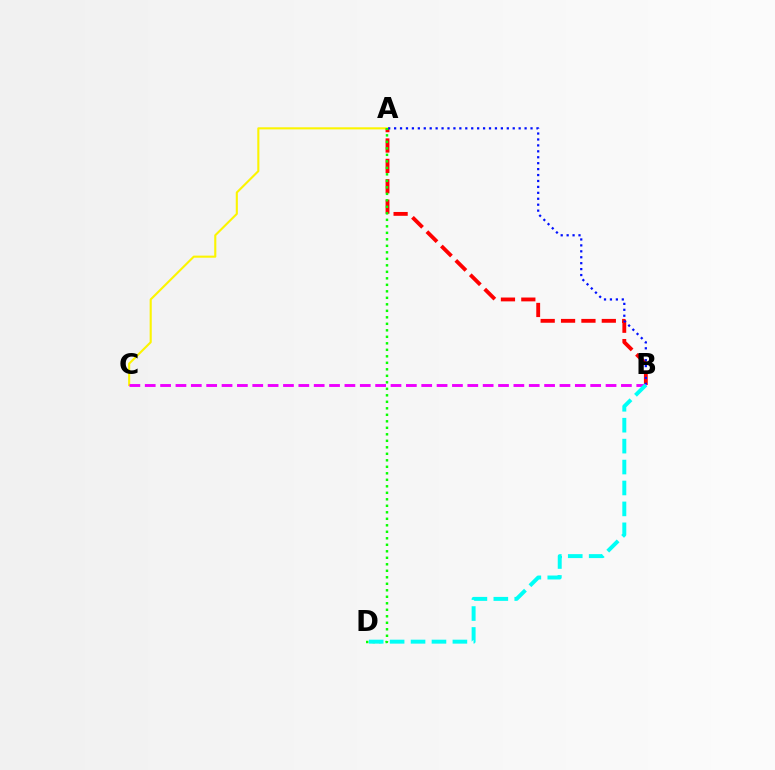{('A', 'C'): [{'color': '#fcf500', 'line_style': 'solid', 'thickness': 1.52}], ('A', 'B'): [{'color': '#ff0000', 'line_style': 'dashed', 'thickness': 2.77}, {'color': '#0010ff', 'line_style': 'dotted', 'thickness': 1.61}], ('B', 'C'): [{'color': '#ee00ff', 'line_style': 'dashed', 'thickness': 2.09}], ('A', 'D'): [{'color': '#08ff00', 'line_style': 'dotted', 'thickness': 1.77}], ('B', 'D'): [{'color': '#00fff6', 'line_style': 'dashed', 'thickness': 2.84}]}